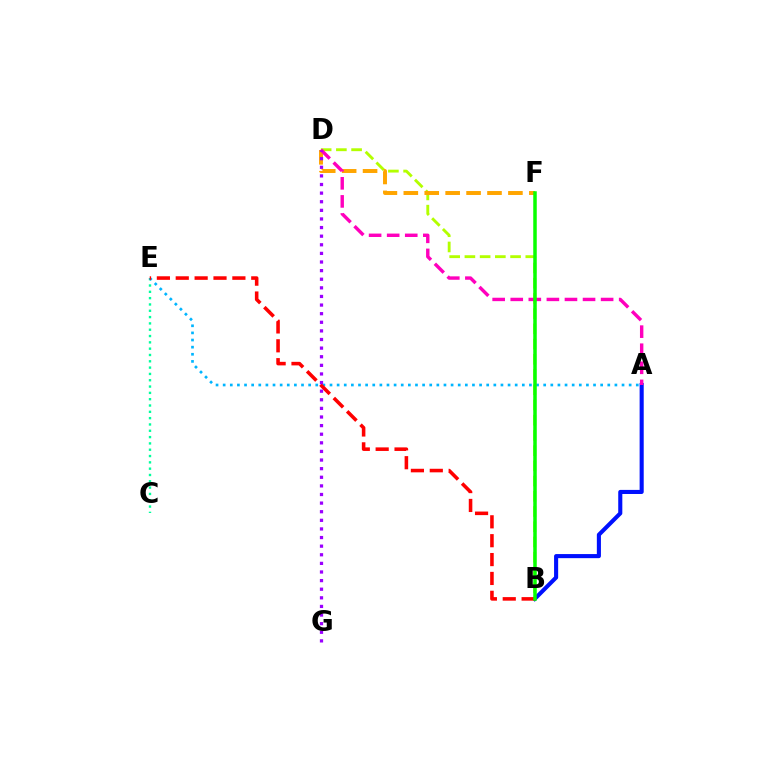{('B', 'D'): [{'color': '#b3ff00', 'line_style': 'dashed', 'thickness': 2.07}], ('A', 'B'): [{'color': '#0010ff', 'line_style': 'solid', 'thickness': 2.94}], ('D', 'F'): [{'color': '#ffa500', 'line_style': 'dashed', 'thickness': 2.84}], ('A', 'D'): [{'color': '#ff00bd', 'line_style': 'dashed', 'thickness': 2.46}], ('C', 'E'): [{'color': '#00ff9d', 'line_style': 'dotted', 'thickness': 1.72}], ('A', 'E'): [{'color': '#00b5ff', 'line_style': 'dotted', 'thickness': 1.94}], ('B', 'E'): [{'color': '#ff0000', 'line_style': 'dashed', 'thickness': 2.56}], ('D', 'G'): [{'color': '#9b00ff', 'line_style': 'dotted', 'thickness': 2.34}], ('B', 'F'): [{'color': '#08ff00', 'line_style': 'solid', 'thickness': 2.52}]}